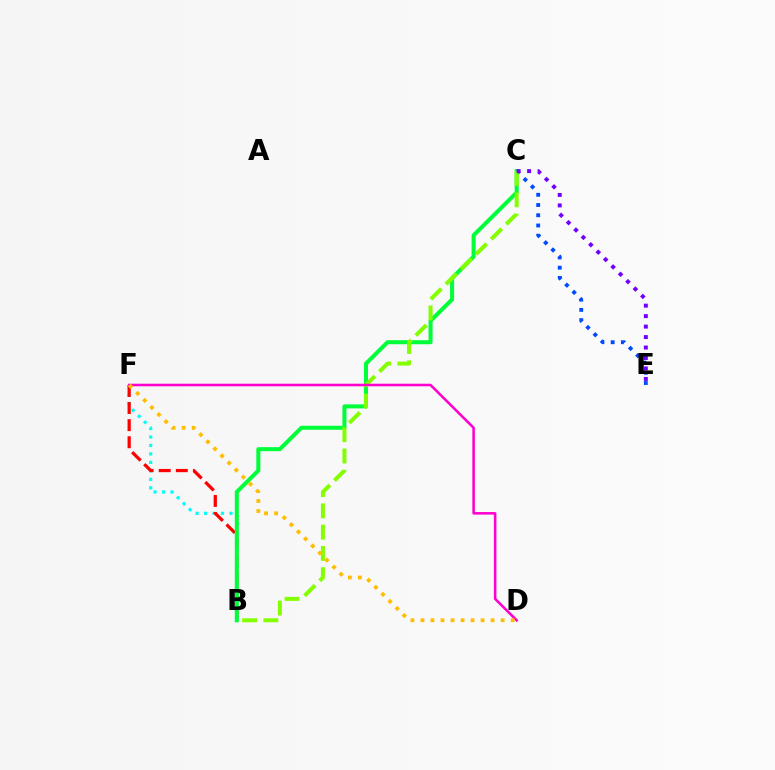{('B', 'F'): [{'color': '#00fff6', 'line_style': 'dotted', 'thickness': 2.3}, {'color': '#ff0000', 'line_style': 'dashed', 'thickness': 2.32}], ('B', 'C'): [{'color': '#00ff39', 'line_style': 'solid', 'thickness': 2.9}, {'color': '#84ff00', 'line_style': 'dashed', 'thickness': 2.89}], ('C', 'E'): [{'color': '#004bff', 'line_style': 'dotted', 'thickness': 2.78}, {'color': '#7200ff', 'line_style': 'dotted', 'thickness': 2.84}], ('D', 'F'): [{'color': '#ff00cf', 'line_style': 'solid', 'thickness': 1.84}, {'color': '#ffbd00', 'line_style': 'dotted', 'thickness': 2.72}]}